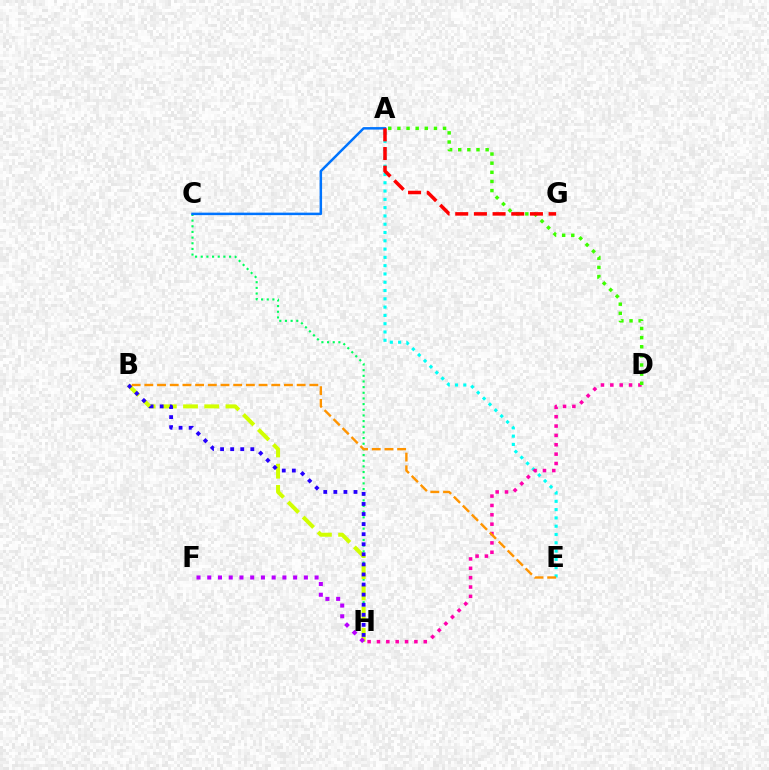{('A', 'E'): [{'color': '#00fff6', 'line_style': 'dotted', 'thickness': 2.25}], ('C', 'H'): [{'color': '#00ff5c', 'line_style': 'dotted', 'thickness': 1.54}], ('D', 'H'): [{'color': '#ff00ac', 'line_style': 'dotted', 'thickness': 2.54}], ('A', 'C'): [{'color': '#0074ff', 'line_style': 'solid', 'thickness': 1.79}], ('B', 'H'): [{'color': '#d1ff00', 'line_style': 'dashed', 'thickness': 2.88}, {'color': '#2500ff', 'line_style': 'dotted', 'thickness': 2.74}], ('A', 'D'): [{'color': '#3dff00', 'line_style': 'dotted', 'thickness': 2.48}], ('A', 'G'): [{'color': '#ff0000', 'line_style': 'dashed', 'thickness': 2.54}], ('B', 'E'): [{'color': '#ff9400', 'line_style': 'dashed', 'thickness': 1.72}], ('F', 'H'): [{'color': '#b900ff', 'line_style': 'dotted', 'thickness': 2.92}]}